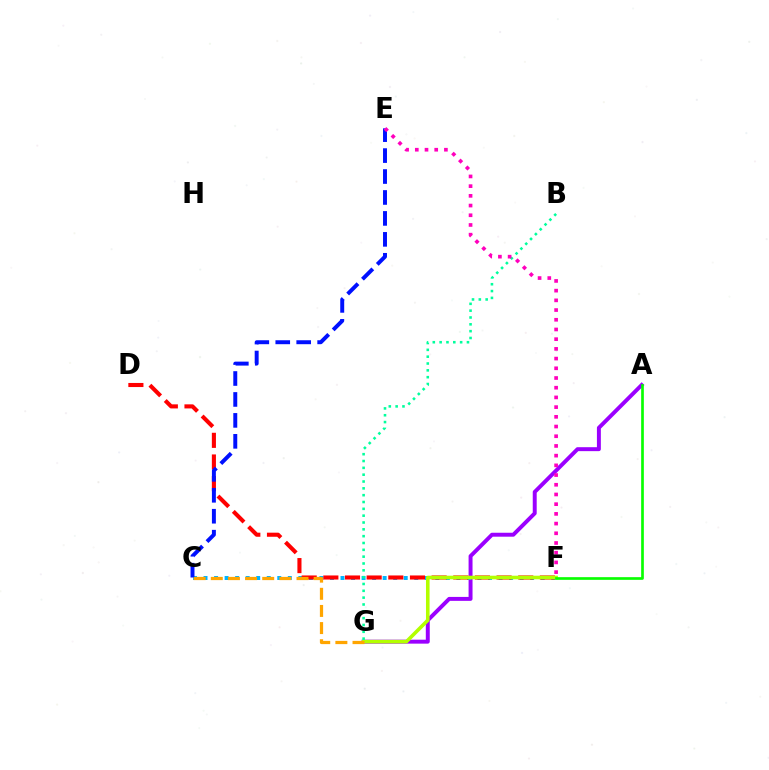{('A', 'G'): [{'color': '#9b00ff', 'line_style': 'solid', 'thickness': 2.84}], ('C', 'F'): [{'color': '#00b5ff', 'line_style': 'dotted', 'thickness': 2.86}], ('D', 'F'): [{'color': '#ff0000', 'line_style': 'dashed', 'thickness': 2.94}], ('F', 'G'): [{'color': '#b3ff00', 'line_style': 'solid', 'thickness': 2.58}], ('C', 'E'): [{'color': '#0010ff', 'line_style': 'dashed', 'thickness': 2.84}], ('B', 'G'): [{'color': '#00ff9d', 'line_style': 'dotted', 'thickness': 1.86}], ('A', 'F'): [{'color': '#08ff00', 'line_style': 'solid', 'thickness': 1.93}], ('C', 'G'): [{'color': '#ffa500', 'line_style': 'dashed', 'thickness': 2.33}], ('E', 'F'): [{'color': '#ff00bd', 'line_style': 'dotted', 'thickness': 2.64}]}